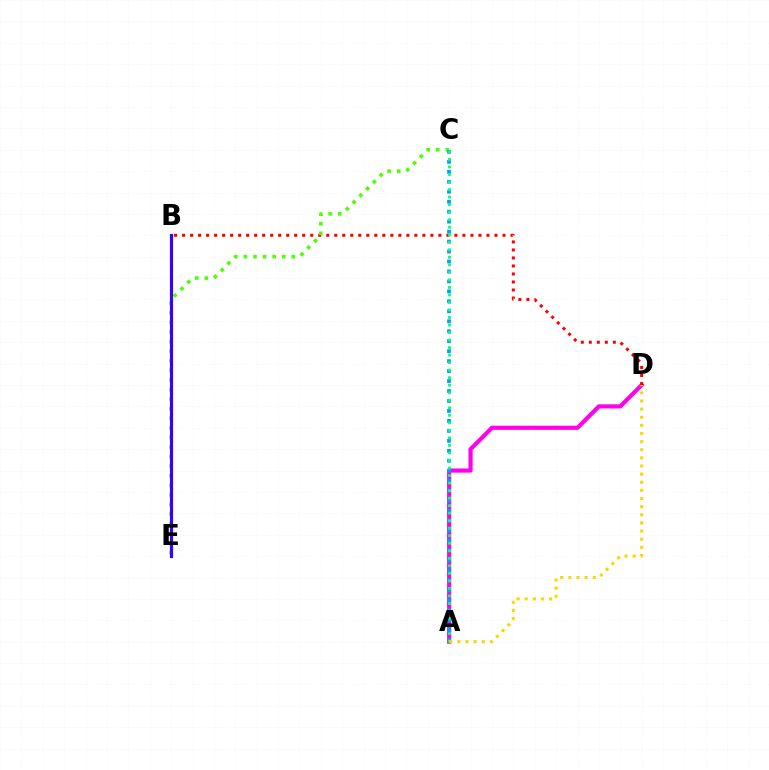{('A', 'D'): [{'color': '#ff00ed', 'line_style': 'solid', 'thickness': 2.99}, {'color': '#ffd500', 'line_style': 'dotted', 'thickness': 2.21}], ('B', 'D'): [{'color': '#ff0000', 'line_style': 'dotted', 'thickness': 2.18}], ('C', 'E'): [{'color': '#4fff00', 'line_style': 'dotted', 'thickness': 2.6}], ('B', 'E'): [{'color': '#3700ff', 'line_style': 'solid', 'thickness': 2.28}], ('A', 'C'): [{'color': '#009eff', 'line_style': 'dotted', 'thickness': 2.71}, {'color': '#00ff86', 'line_style': 'dotted', 'thickness': 2.04}]}